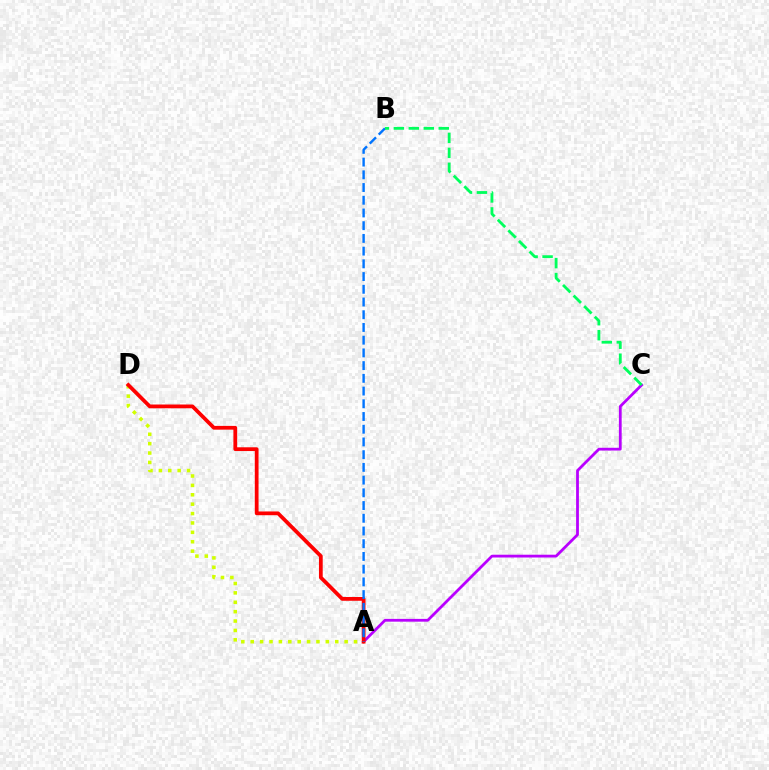{('A', 'C'): [{'color': '#b900ff', 'line_style': 'solid', 'thickness': 2.0}], ('A', 'D'): [{'color': '#d1ff00', 'line_style': 'dotted', 'thickness': 2.55}, {'color': '#ff0000', 'line_style': 'solid', 'thickness': 2.71}], ('A', 'B'): [{'color': '#0074ff', 'line_style': 'dashed', 'thickness': 1.73}], ('B', 'C'): [{'color': '#00ff5c', 'line_style': 'dashed', 'thickness': 2.03}]}